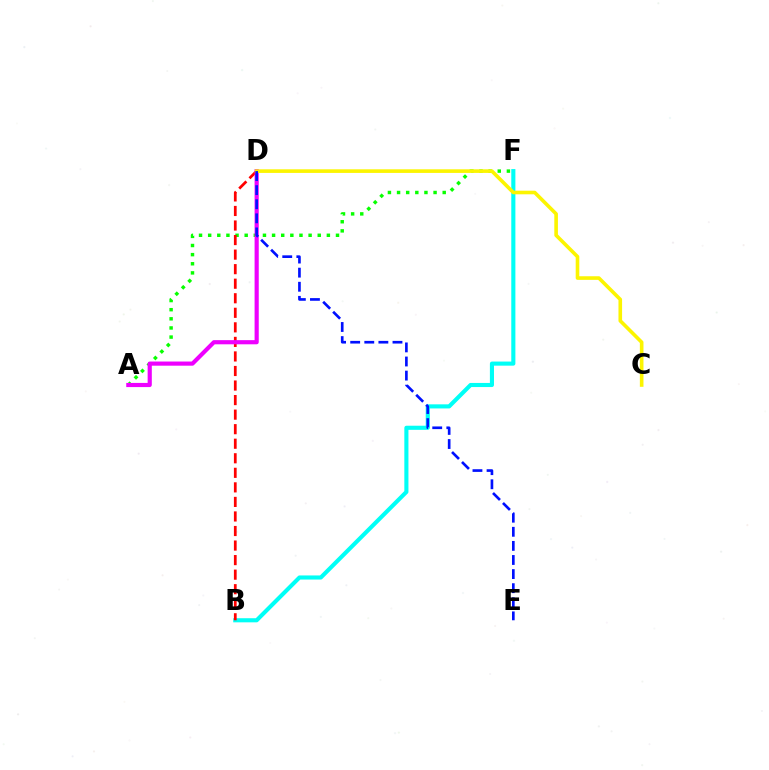{('A', 'F'): [{'color': '#08ff00', 'line_style': 'dotted', 'thickness': 2.48}], ('B', 'F'): [{'color': '#00fff6', 'line_style': 'solid', 'thickness': 2.96}], ('B', 'D'): [{'color': '#ff0000', 'line_style': 'dashed', 'thickness': 1.98}], ('A', 'D'): [{'color': '#ee00ff', 'line_style': 'solid', 'thickness': 3.0}], ('C', 'D'): [{'color': '#fcf500', 'line_style': 'solid', 'thickness': 2.6}], ('D', 'E'): [{'color': '#0010ff', 'line_style': 'dashed', 'thickness': 1.92}]}